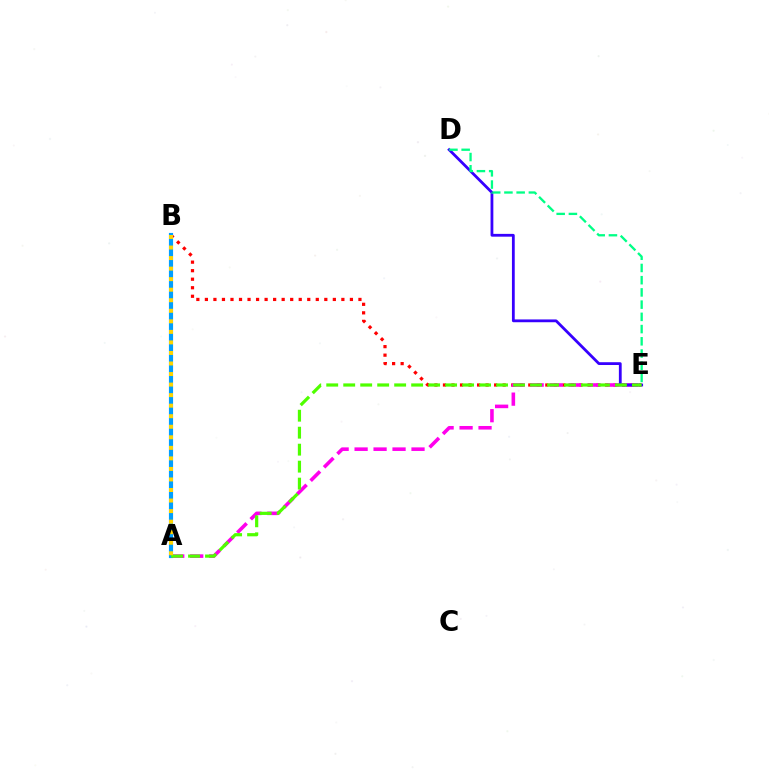{('B', 'E'): [{'color': '#ff0000', 'line_style': 'dotted', 'thickness': 2.32}], ('A', 'E'): [{'color': '#ff00ed', 'line_style': 'dashed', 'thickness': 2.58}, {'color': '#4fff00', 'line_style': 'dashed', 'thickness': 2.31}], ('A', 'B'): [{'color': '#009eff', 'line_style': 'solid', 'thickness': 2.99}, {'color': '#ffd500', 'line_style': 'dotted', 'thickness': 2.86}], ('D', 'E'): [{'color': '#3700ff', 'line_style': 'solid', 'thickness': 2.01}, {'color': '#00ff86', 'line_style': 'dashed', 'thickness': 1.66}]}